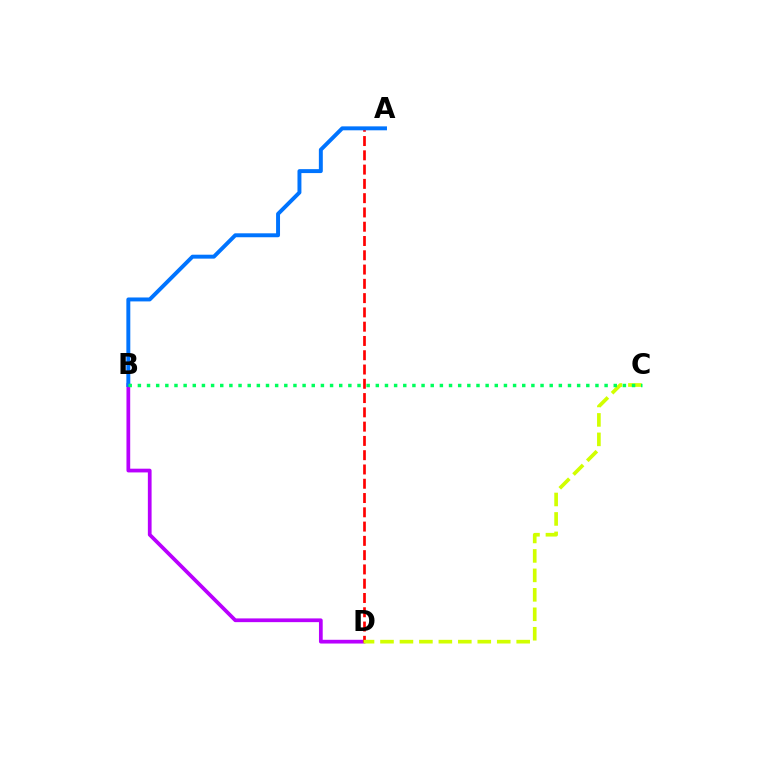{('B', 'D'): [{'color': '#b900ff', 'line_style': 'solid', 'thickness': 2.69}], ('A', 'D'): [{'color': '#ff0000', 'line_style': 'dashed', 'thickness': 1.94}], ('C', 'D'): [{'color': '#d1ff00', 'line_style': 'dashed', 'thickness': 2.64}], ('A', 'B'): [{'color': '#0074ff', 'line_style': 'solid', 'thickness': 2.83}], ('B', 'C'): [{'color': '#00ff5c', 'line_style': 'dotted', 'thickness': 2.49}]}